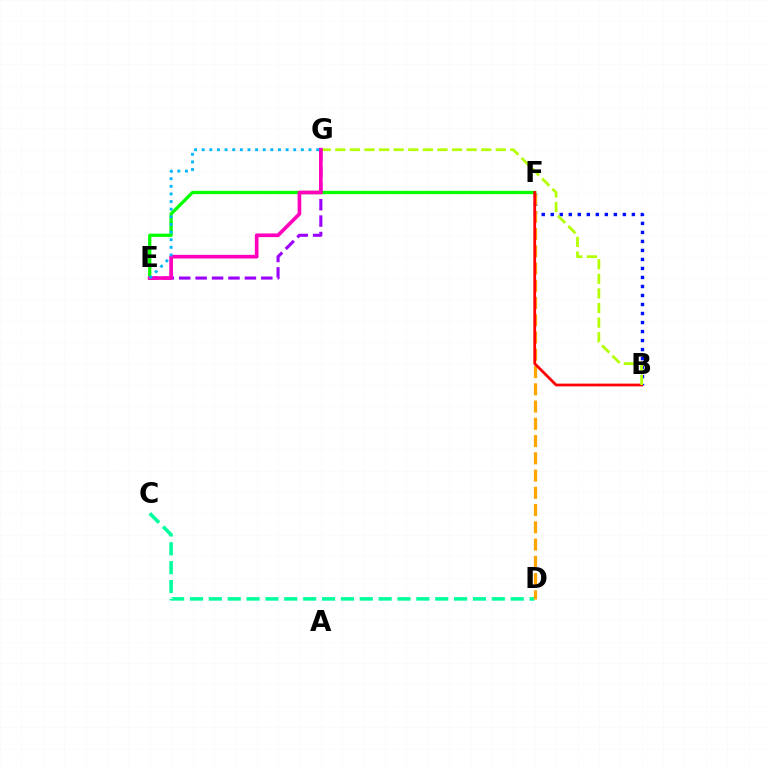{('C', 'D'): [{'color': '#00ff9d', 'line_style': 'dashed', 'thickness': 2.56}], ('B', 'F'): [{'color': '#0010ff', 'line_style': 'dotted', 'thickness': 2.45}, {'color': '#ff0000', 'line_style': 'solid', 'thickness': 1.99}], ('D', 'F'): [{'color': '#ffa500', 'line_style': 'dashed', 'thickness': 2.34}], ('E', 'F'): [{'color': '#08ff00', 'line_style': 'solid', 'thickness': 2.38}], ('B', 'G'): [{'color': '#b3ff00', 'line_style': 'dashed', 'thickness': 1.98}], ('E', 'G'): [{'color': '#9b00ff', 'line_style': 'dashed', 'thickness': 2.23}, {'color': '#ff00bd', 'line_style': 'solid', 'thickness': 2.65}, {'color': '#00b5ff', 'line_style': 'dotted', 'thickness': 2.07}]}